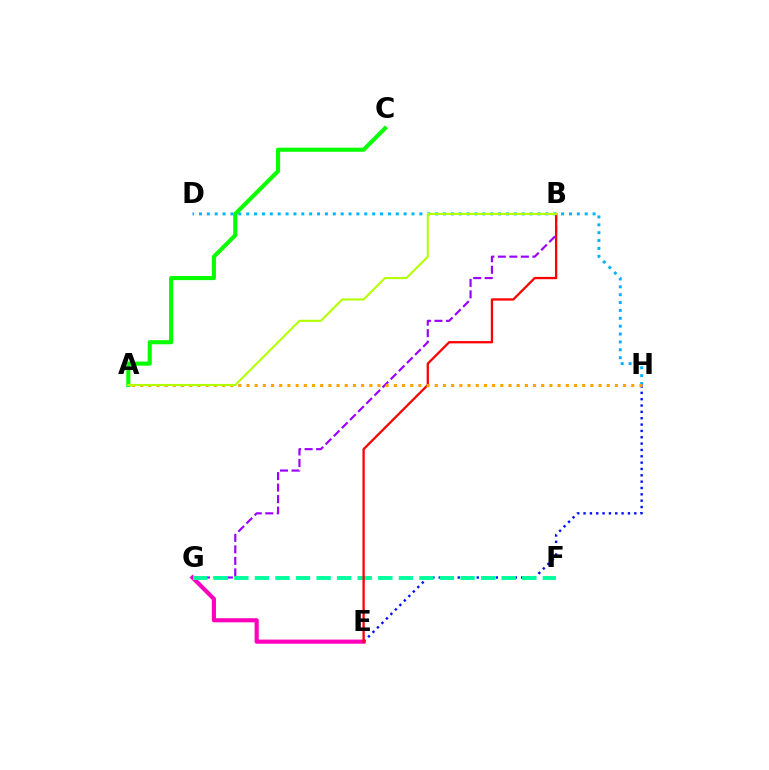{('E', 'H'): [{'color': '#0010ff', 'line_style': 'dotted', 'thickness': 1.72}], ('E', 'G'): [{'color': '#ff00bd', 'line_style': 'solid', 'thickness': 2.98}], ('B', 'G'): [{'color': '#9b00ff', 'line_style': 'dashed', 'thickness': 1.56}], ('F', 'G'): [{'color': '#00ff9d', 'line_style': 'dashed', 'thickness': 2.79}], ('B', 'E'): [{'color': '#ff0000', 'line_style': 'solid', 'thickness': 1.65}], ('D', 'H'): [{'color': '#00b5ff', 'line_style': 'dotted', 'thickness': 2.14}], ('A', 'H'): [{'color': '#ffa500', 'line_style': 'dotted', 'thickness': 2.22}], ('A', 'C'): [{'color': '#08ff00', 'line_style': 'solid', 'thickness': 2.96}], ('A', 'B'): [{'color': '#b3ff00', 'line_style': 'solid', 'thickness': 1.51}]}